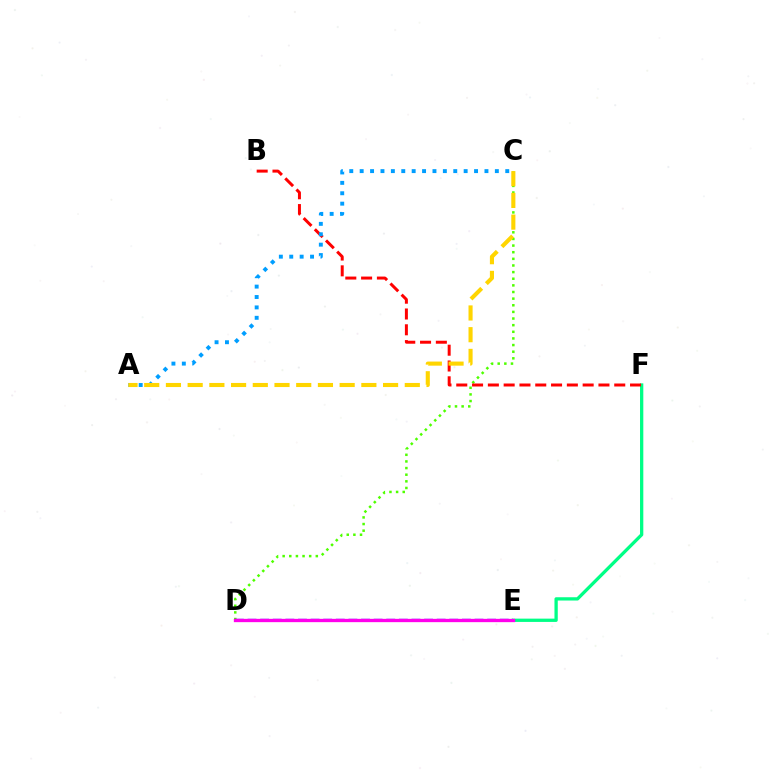{('C', 'D'): [{'color': '#4fff00', 'line_style': 'dotted', 'thickness': 1.8}], ('E', 'F'): [{'color': '#00ff86', 'line_style': 'solid', 'thickness': 2.37}], ('B', 'F'): [{'color': '#ff0000', 'line_style': 'dashed', 'thickness': 2.15}], ('D', 'E'): [{'color': '#3700ff', 'line_style': 'dashed', 'thickness': 1.71}, {'color': '#ff00ed', 'line_style': 'solid', 'thickness': 2.38}], ('A', 'C'): [{'color': '#009eff', 'line_style': 'dotted', 'thickness': 2.83}, {'color': '#ffd500', 'line_style': 'dashed', 'thickness': 2.95}]}